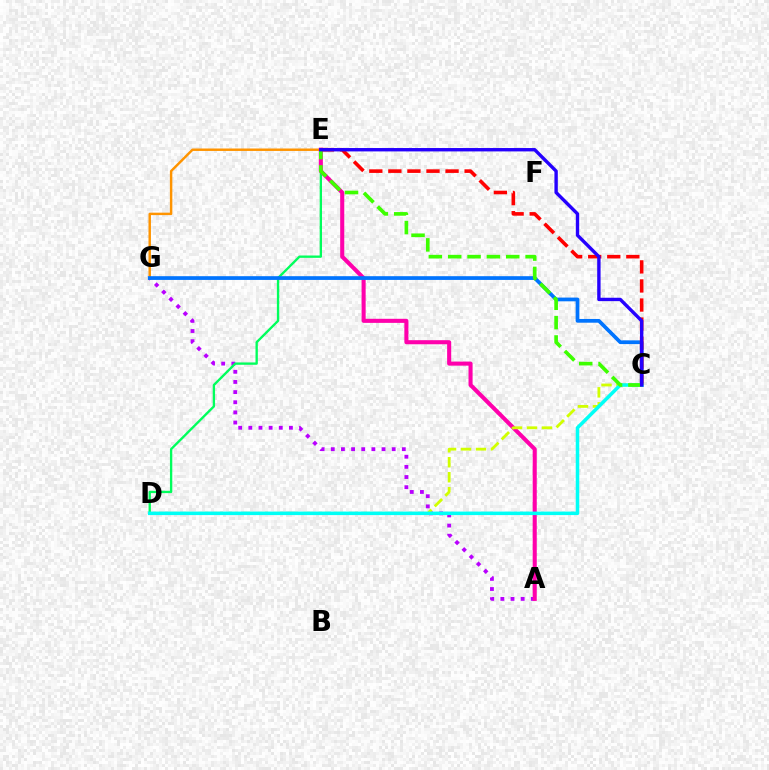{('E', 'G'): [{'color': '#ff9400', 'line_style': 'solid', 'thickness': 1.76}], ('A', 'G'): [{'color': '#b900ff', 'line_style': 'dotted', 'thickness': 2.76}], ('D', 'E'): [{'color': '#00ff5c', 'line_style': 'solid', 'thickness': 1.69}], ('A', 'E'): [{'color': '#ff00ac', 'line_style': 'solid', 'thickness': 2.93}], ('C', 'G'): [{'color': '#0074ff', 'line_style': 'solid', 'thickness': 2.69}], ('C', 'D'): [{'color': '#d1ff00', 'line_style': 'dashed', 'thickness': 2.03}, {'color': '#00fff6', 'line_style': 'solid', 'thickness': 2.53}], ('C', 'E'): [{'color': '#ff0000', 'line_style': 'dashed', 'thickness': 2.59}, {'color': '#3dff00', 'line_style': 'dashed', 'thickness': 2.63}, {'color': '#2500ff', 'line_style': 'solid', 'thickness': 2.43}]}